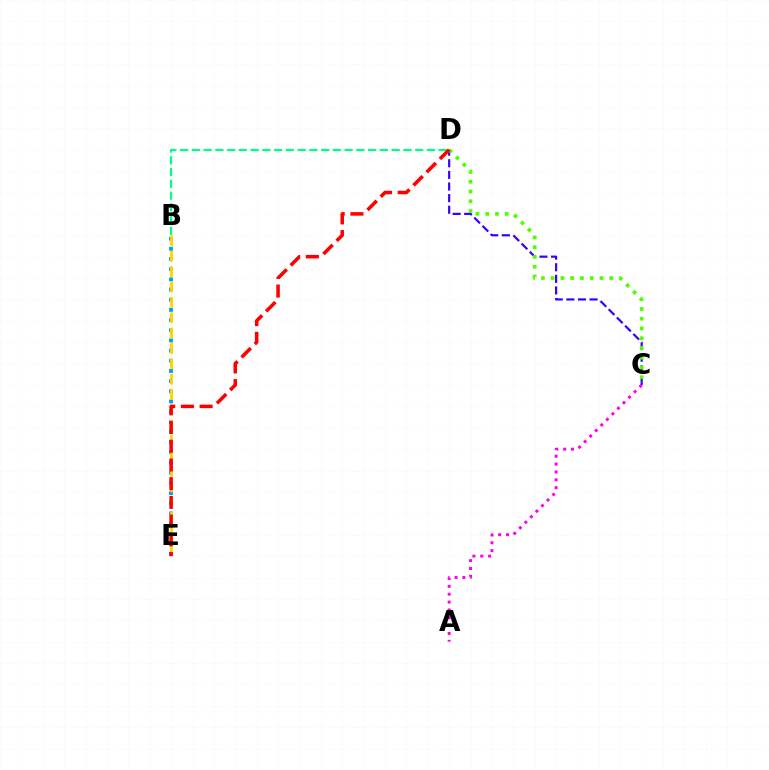{('B', 'D'): [{'color': '#00ff86', 'line_style': 'dashed', 'thickness': 1.6}], ('B', 'E'): [{'color': '#009eff', 'line_style': 'dotted', 'thickness': 2.76}, {'color': '#ffd500', 'line_style': 'dashed', 'thickness': 2.09}], ('C', 'D'): [{'color': '#3700ff', 'line_style': 'dashed', 'thickness': 1.58}, {'color': '#4fff00', 'line_style': 'dotted', 'thickness': 2.65}], ('D', 'E'): [{'color': '#ff0000', 'line_style': 'dashed', 'thickness': 2.54}], ('A', 'C'): [{'color': '#ff00ed', 'line_style': 'dotted', 'thickness': 2.13}]}